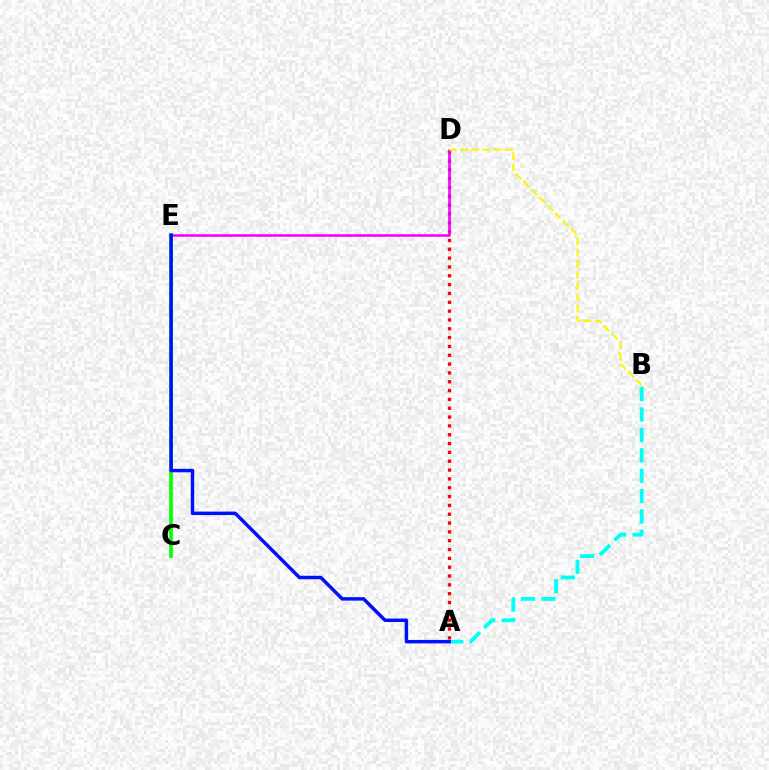{('C', 'E'): [{'color': '#08ff00', 'line_style': 'solid', 'thickness': 2.65}], ('A', 'D'): [{'color': '#ff0000', 'line_style': 'dotted', 'thickness': 2.4}], ('D', 'E'): [{'color': '#ee00ff', 'line_style': 'solid', 'thickness': 1.83}], ('A', 'B'): [{'color': '#00fff6', 'line_style': 'dashed', 'thickness': 2.77}], ('B', 'D'): [{'color': '#fcf500', 'line_style': 'dashed', 'thickness': 1.52}], ('A', 'E'): [{'color': '#0010ff', 'line_style': 'solid', 'thickness': 2.49}]}